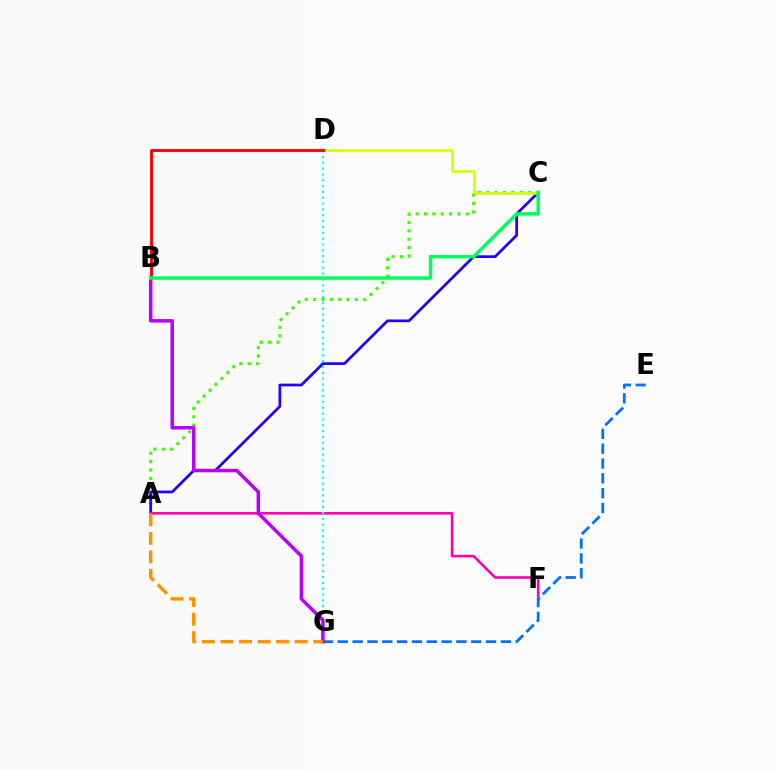{('A', 'C'): [{'color': '#3dff00', 'line_style': 'dotted', 'thickness': 2.27}, {'color': '#2500ff', 'line_style': 'solid', 'thickness': 1.97}], ('C', 'D'): [{'color': '#d1ff00', 'line_style': 'solid', 'thickness': 1.89}], ('A', 'F'): [{'color': '#ff00ac', 'line_style': 'solid', 'thickness': 1.85}], ('D', 'G'): [{'color': '#00fff6', 'line_style': 'dotted', 'thickness': 1.59}], ('E', 'G'): [{'color': '#0074ff', 'line_style': 'dashed', 'thickness': 2.01}], ('B', 'G'): [{'color': '#b900ff', 'line_style': 'solid', 'thickness': 2.52}], ('B', 'D'): [{'color': '#ff0000', 'line_style': 'solid', 'thickness': 2.08}], ('A', 'G'): [{'color': '#ff9400', 'line_style': 'dashed', 'thickness': 2.52}], ('B', 'C'): [{'color': '#00ff5c', 'line_style': 'solid', 'thickness': 2.5}]}